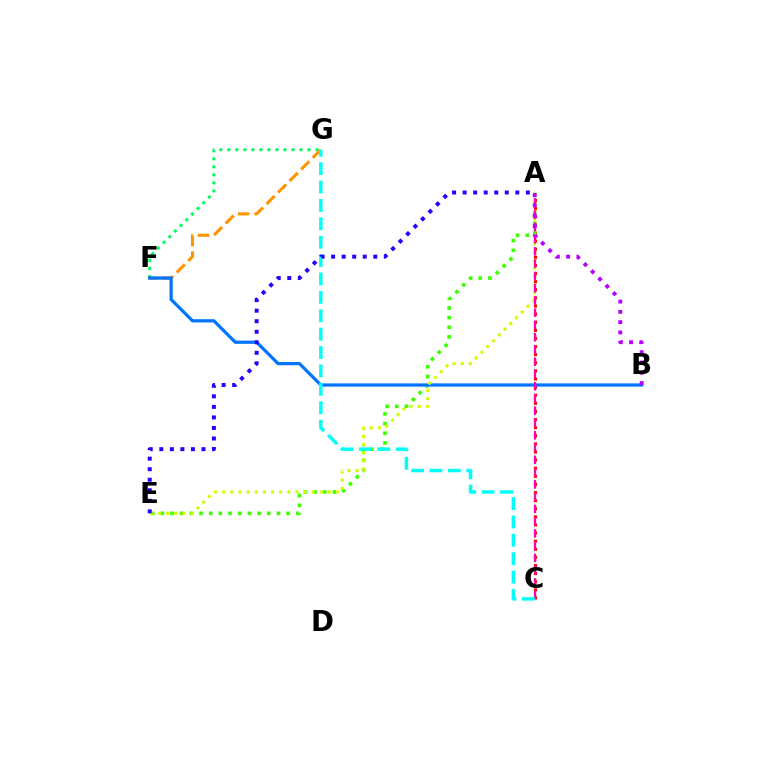{('F', 'G'): [{'color': '#00ff5c', 'line_style': 'dotted', 'thickness': 2.18}, {'color': '#ff9400', 'line_style': 'dashed', 'thickness': 2.22}], ('A', 'C'): [{'color': '#ff0000', 'line_style': 'dotted', 'thickness': 2.2}, {'color': '#ff00ac', 'line_style': 'dashed', 'thickness': 1.67}], ('A', 'E'): [{'color': '#3dff00', 'line_style': 'dotted', 'thickness': 2.63}, {'color': '#d1ff00', 'line_style': 'dotted', 'thickness': 2.21}, {'color': '#2500ff', 'line_style': 'dotted', 'thickness': 2.86}], ('B', 'F'): [{'color': '#0074ff', 'line_style': 'solid', 'thickness': 2.33}], ('A', 'B'): [{'color': '#b900ff', 'line_style': 'dotted', 'thickness': 2.79}], ('C', 'G'): [{'color': '#00fff6', 'line_style': 'dashed', 'thickness': 2.5}]}